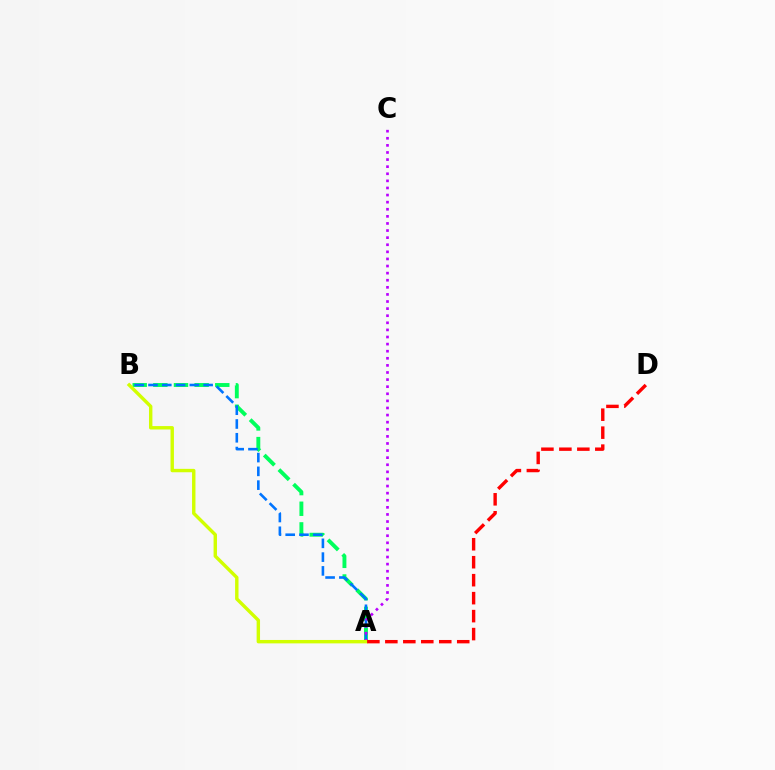{('A', 'B'): [{'color': '#00ff5c', 'line_style': 'dashed', 'thickness': 2.8}, {'color': '#0074ff', 'line_style': 'dashed', 'thickness': 1.87}, {'color': '#d1ff00', 'line_style': 'solid', 'thickness': 2.45}], ('A', 'C'): [{'color': '#b900ff', 'line_style': 'dotted', 'thickness': 1.93}], ('A', 'D'): [{'color': '#ff0000', 'line_style': 'dashed', 'thickness': 2.44}]}